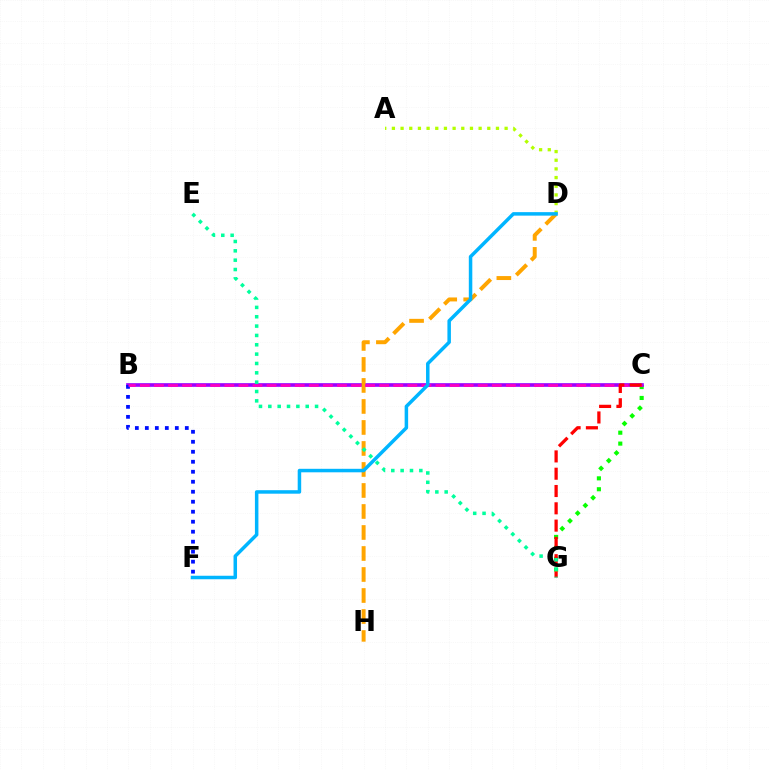{('C', 'G'): [{'color': '#08ff00', 'line_style': 'dotted', 'thickness': 2.96}, {'color': '#ff0000', 'line_style': 'dashed', 'thickness': 2.35}], ('A', 'D'): [{'color': '#b3ff00', 'line_style': 'dotted', 'thickness': 2.36}], ('B', 'C'): [{'color': '#9b00ff', 'line_style': 'solid', 'thickness': 2.64}, {'color': '#ff00bd', 'line_style': 'dashed', 'thickness': 1.91}], ('D', 'H'): [{'color': '#ffa500', 'line_style': 'dashed', 'thickness': 2.85}], ('B', 'F'): [{'color': '#0010ff', 'line_style': 'dotted', 'thickness': 2.71}], ('E', 'G'): [{'color': '#00ff9d', 'line_style': 'dotted', 'thickness': 2.54}], ('D', 'F'): [{'color': '#00b5ff', 'line_style': 'solid', 'thickness': 2.52}]}